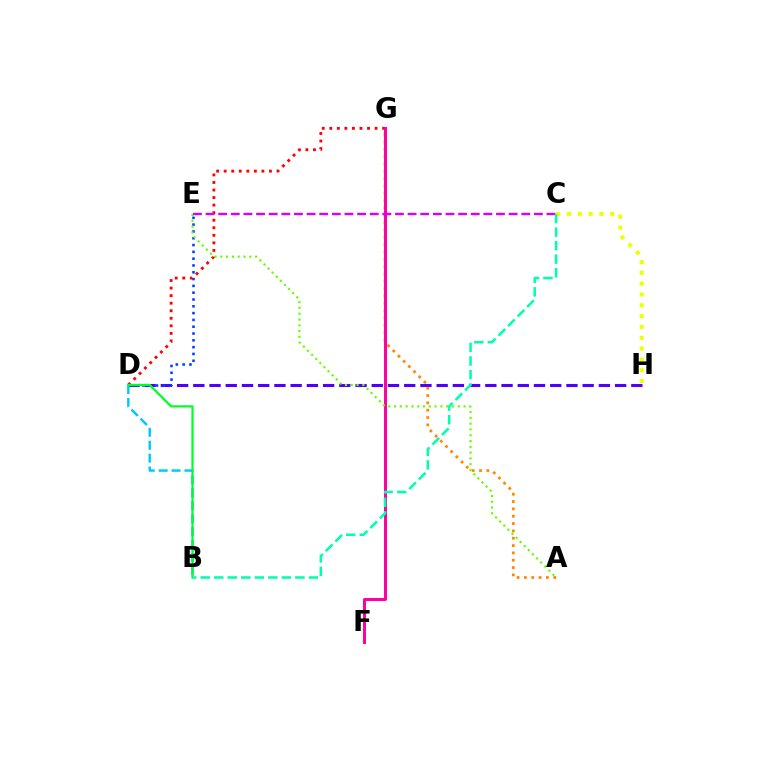{('D', 'H'): [{'color': '#4f00ff', 'line_style': 'dashed', 'thickness': 2.2}], ('C', 'H'): [{'color': '#eeff00', 'line_style': 'dotted', 'thickness': 2.94}], ('D', 'E'): [{'color': '#003fff', 'line_style': 'dotted', 'thickness': 1.85}], ('A', 'G'): [{'color': '#ff8800', 'line_style': 'dotted', 'thickness': 1.99}], ('B', 'D'): [{'color': '#00c7ff', 'line_style': 'dashed', 'thickness': 1.75}, {'color': '#00ff27', 'line_style': 'solid', 'thickness': 1.6}], ('D', 'G'): [{'color': '#ff0000', 'line_style': 'dotted', 'thickness': 2.05}], ('F', 'G'): [{'color': '#ff00a0', 'line_style': 'solid', 'thickness': 2.14}], ('A', 'E'): [{'color': '#66ff00', 'line_style': 'dotted', 'thickness': 1.57}], ('C', 'E'): [{'color': '#d600ff', 'line_style': 'dashed', 'thickness': 1.72}], ('B', 'C'): [{'color': '#00ffaf', 'line_style': 'dashed', 'thickness': 1.84}]}